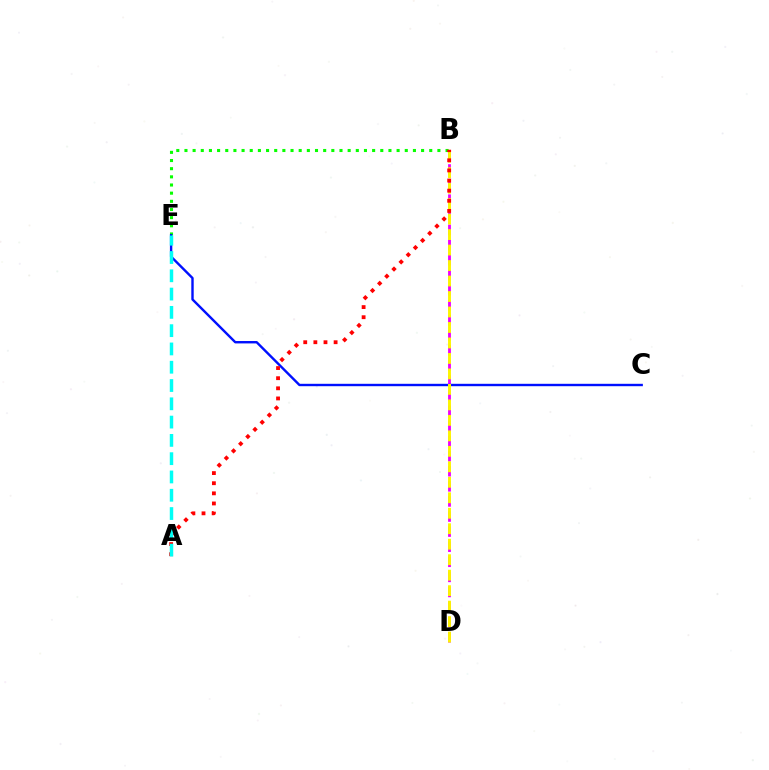{('B', 'E'): [{'color': '#08ff00', 'line_style': 'dotted', 'thickness': 2.22}], ('B', 'D'): [{'color': '#ee00ff', 'line_style': 'dashed', 'thickness': 2.05}, {'color': '#fcf500', 'line_style': 'dashed', 'thickness': 2.1}], ('C', 'E'): [{'color': '#0010ff', 'line_style': 'solid', 'thickness': 1.73}], ('A', 'B'): [{'color': '#ff0000', 'line_style': 'dotted', 'thickness': 2.75}], ('A', 'E'): [{'color': '#00fff6', 'line_style': 'dashed', 'thickness': 2.48}]}